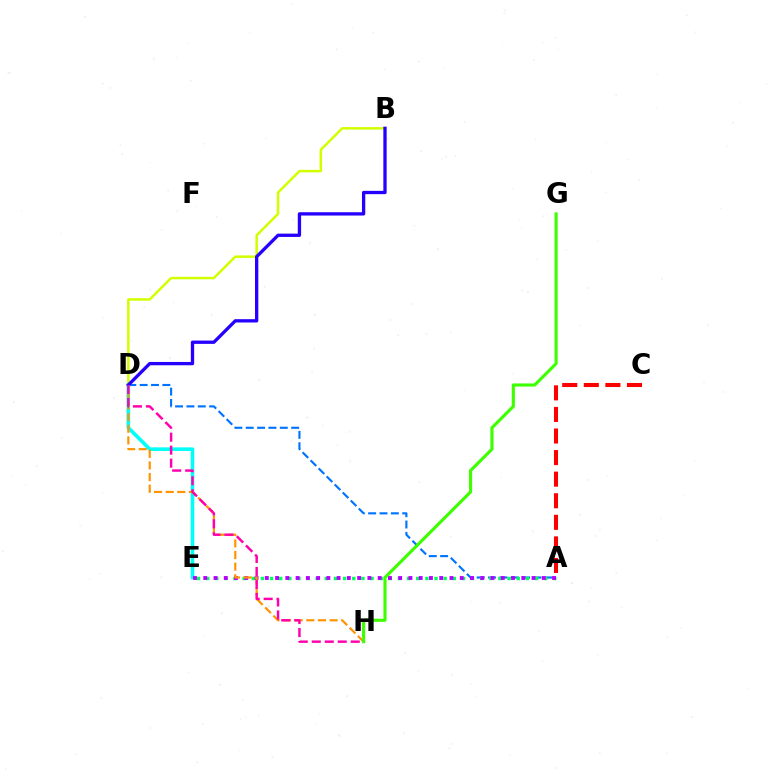{('B', 'D'): [{'color': '#d1ff00', 'line_style': 'solid', 'thickness': 1.8}, {'color': '#2500ff', 'line_style': 'solid', 'thickness': 2.38}], ('A', 'C'): [{'color': '#ff0000', 'line_style': 'dashed', 'thickness': 2.93}], ('A', 'D'): [{'color': '#0074ff', 'line_style': 'dashed', 'thickness': 1.54}], ('D', 'E'): [{'color': '#00fff6', 'line_style': 'solid', 'thickness': 2.59}], ('A', 'E'): [{'color': '#00ff5c', 'line_style': 'dotted', 'thickness': 2.48}, {'color': '#b900ff', 'line_style': 'dotted', 'thickness': 2.79}], ('D', 'H'): [{'color': '#ff9400', 'line_style': 'dashed', 'thickness': 1.58}, {'color': '#ff00ac', 'line_style': 'dashed', 'thickness': 1.76}], ('G', 'H'): [{'color': '#3dff00', 'line_style': 'solid', 'thickness': 2.24}]}